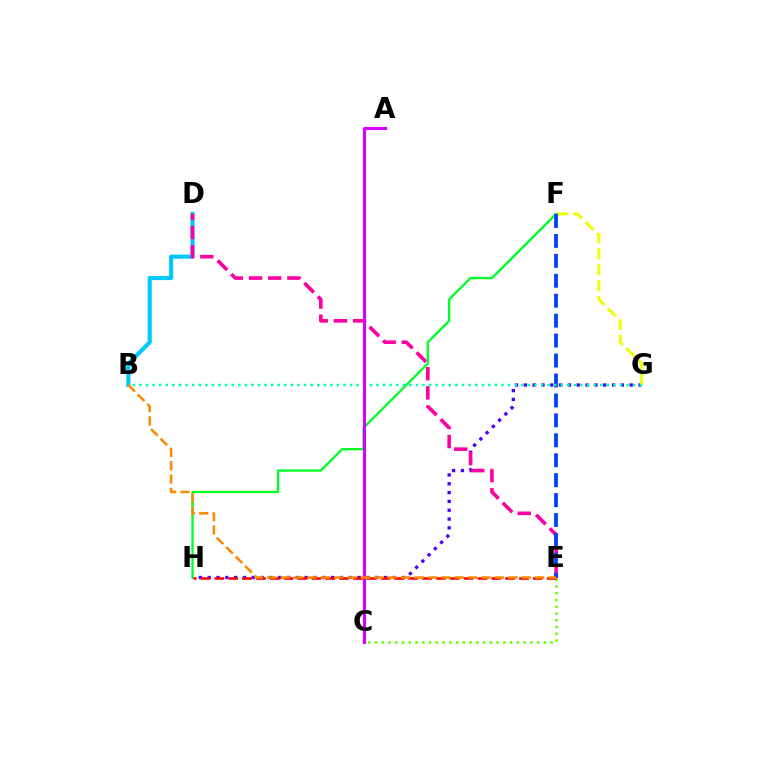{('G', 'H'): [{'color': '#4f00ff', 'line_style': 'dotted', 'thickness': 2.4}], ('B', 'D'): [{'color': '#00c7ff', 'line_style': 'solid', 'thickness': 2.96}], ('F', 'G'): [{'color': '#eeff00', 'line_style': 'dashed', 'thickness': 2.16}], ('C', 'E'): [{'color': '#66ff00', 'line_style': 'dotted', 'thickness': 1.84}], ('D', 'E'): [{'color': '#ff00a0', 'line_style': 'dashed', 'thickness': 2.61}], ('F', 'H'): [{'color': '#00ff27', 'line_style': 'solid', 'thickness': 1.67}], ('E', 'F'): [{'color': '#003fff', 'line_style': 'dashed', 'thickness': 2.71}], ('B', 'G'): [{'color': '#00ffaf', 'line_style': 'dotted', 'thickness': 1.79}], ('E', 'H'): [{'color': '#ff0000', 'line_style': 'dashed', 'thickness': 1.88}], ('A', 'C'): [{'color': '#d600ff', 'line_style': 'solid', 'thickness': 2.22}], ('B', 'E'): [{'color': '#ff8800', 'line_style': 'dashed', 'thickness': 1.82}]}